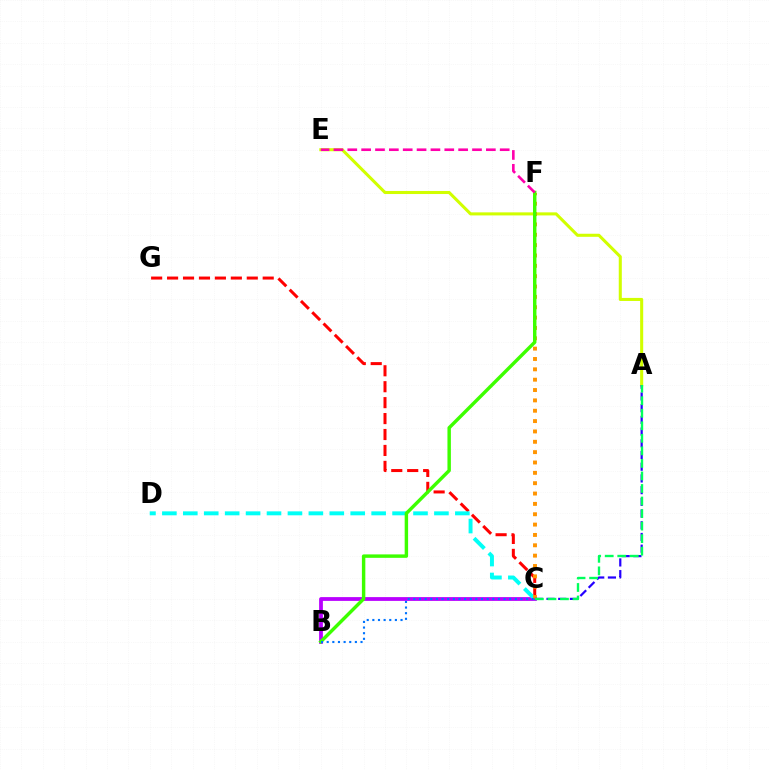{('C', 'G'): [{'color': '#ff0000', 'line_style': 'dashed', 'thickness': 2.17}], ('B', 'C'): [{'color': '#b900ff', 'line_style': 'solid', 'thickness': 2.72}, {'color': '#0074ff', 'line_style': 'dotted', 'thickness': 1.53}], ('C', 'D'): [{'color': '#00fff6', 'line_style': 'dashed', 'thickness': 2.84}], ('A', 'E'): [{'color': '#d1ff00', 'line_style': 'solid', 'thickness': 2.2}], ('C', 'F'): [{'color': '#ff9400', 'line_style': 'dotted', 'thickness': 2.81}], ('A', 'C'): [{'color': '#2500ff', 'line_style': 'dashed', 'thickness': 1.59}, {'color': '#00ff5c', 'line_style': 'dashed', 'thickness': 1.7}], ('B', 'F'): [{'color': '#3dff00', 'line_style': 'solid', 'thickness': 2.47}], ('E', 'F'): [{'color': '#ff00ac', 'line_style': 'dashed', 'thickness': 1.88}]}